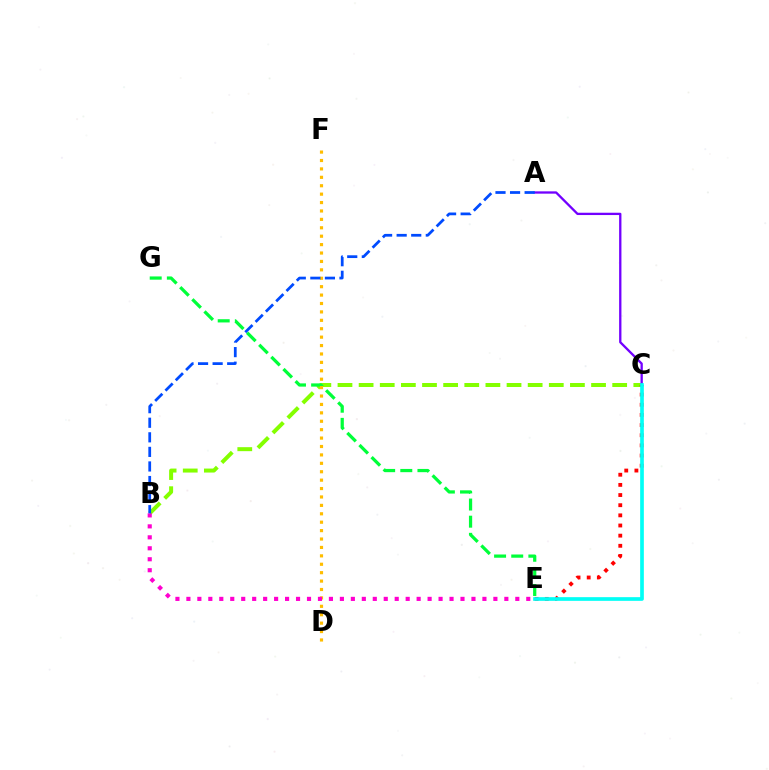{('B', 'C'): [{'color': '#84ff00', 'line_style': 'dashed', 'thickness': 2.87}], ('C', 'E'): [{'color': '#ff0000', 'line_style': 'dotted', 'thickness': 2.76}, {'color': '#00fff6', 'line_style': 'solid', 'thickness': 2.65}], ('E', 'G'): [{'color': '#00ff39', 'line_style': 'dashed', 'thickness': 2.33}], ('A', 'C'): [{'color': '#7200ff', 'line_style': 'solid', 'thickness': 1.66}], ('D', 'F'): [{'color': '#ffbd00', 'line_style': 'dotted', 'thickness': 2.29}], ('B', 'E'): [{'color': '#ff00cf', 'line_style': 'dotted', 'thickness': 2.98}], ('A', 'B'): [{'color': '#004bff', 'line_style': 'dashed', 'thickness': 1.98}]}